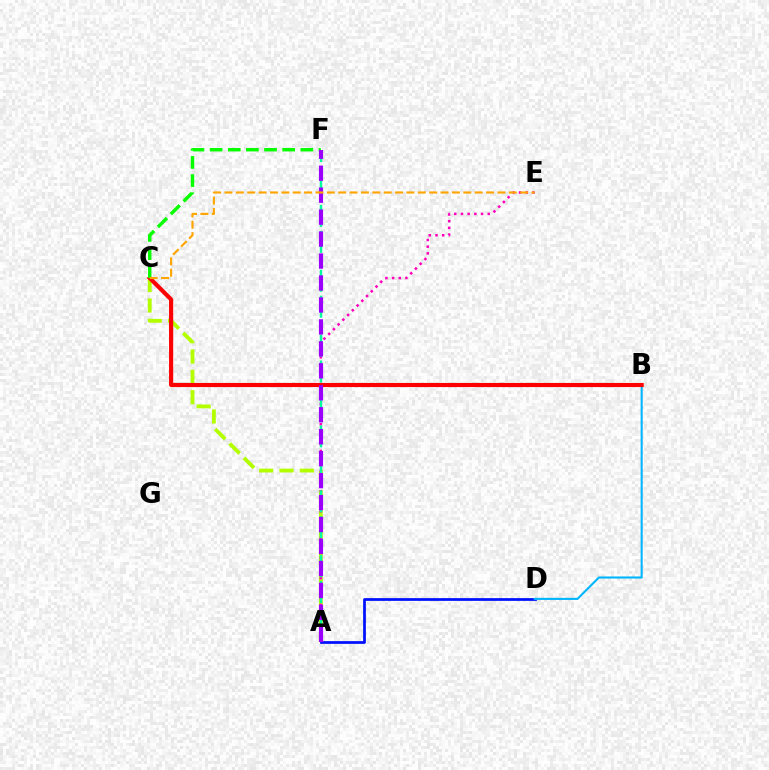{('A', 'C'): [{'color': '#b3ff00', 'line_style': 'dashed', 'thickness': 2.76}], ('A', 'E'): [{'color': '#ff00bd', 'line_style': 'dotted', 'thickness': 1.82}], ('A', 'D'): [{'color': '#0010ff', 'line_style': 'solid', 'thickness': 1.98}], ('B', 'D'): [{'color': '#00b5ff', 'line_style': 'solid', 'thickness': 1.51}], ('A', 'F'): [{'color': '#00ff9d', 'line_style': 'dashed', 'thickness': 1.76}, {'color': '#9b00ff', 'line_style': 'dashed', 'thickness': 2.98}], ('B', 'C'): [{'color': '#ff0000', 'line_style': 'solid', 'thickness': 2.99}], ('C', 'F'): [{'color': '#08ff00', 'line_style': 'dashed', 'thickness': 2.47}], ('C', 'E'): [{'color': '#ffa500', 'line_style': 'dashed', 'thickness': 1.54}]}